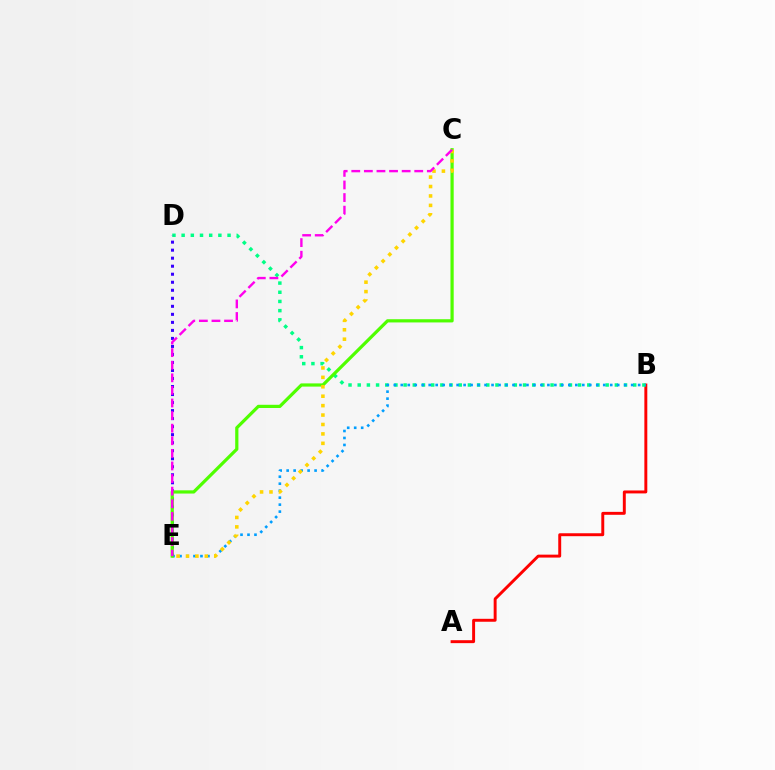{('A', 'B'): [{'color': '#ff0000', 'line_style': 'solid', 'thickness': 2.11}], ('B', 'D'): [{'color': '#00ff86', 'line_style': 'dotted', 'thickness': 2.5}], ('B', 'E'): [{'color': '#009eff', 'line_style': 'dotted', 'thickness': 1.9}], ('D', 'E'): [{'color': '#3700ff', 'line_style': 'dotted', 'thickness': 2.18}], ('C', 'E'): [{'color': '#4fff00', 'line_style': 'solid', 'thickness': 2.31}, {'color': '#ffd500', 'line_style': 'dotted', 'thickness': 2.56}, {'color': '#ff00ed', 'line_style': 'dashed', 'thickness': 1.71}]}